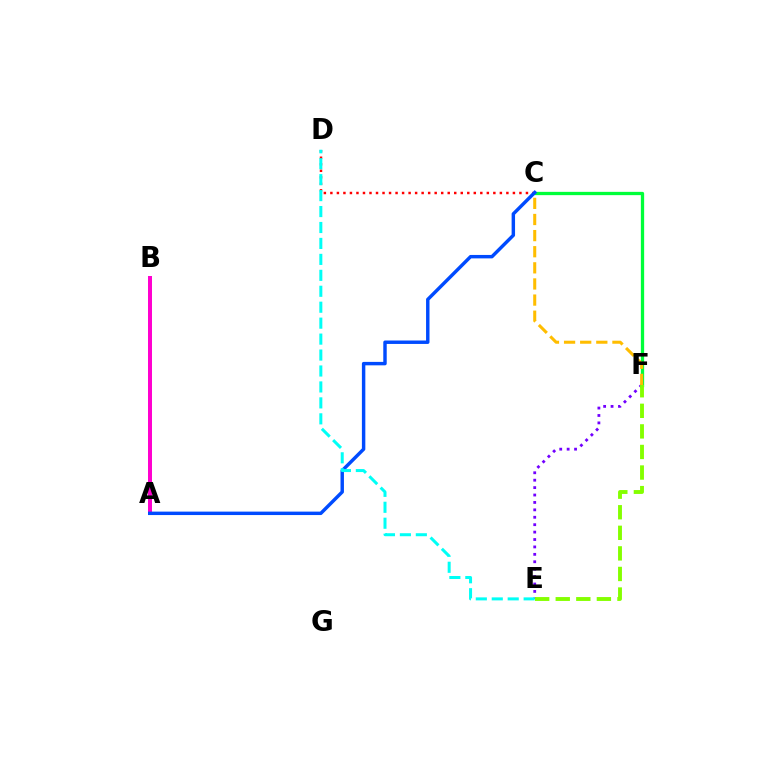{('C', 'F'): [{'color': '#00ff39', 'line_style': 'solid', 'thickness': 2.37}, {'color': '#ffbd00', 'line_style': 'dashed', 'thickness': 2.19}], ('E', 'F'): [{'color': '#7200ff', 'line_style': 'dotted', 'thickness': 2.01}, {'color': '#84ff00', 'line_style': 'dashed', 'thickness': 2.79}], ('A', 'B'): [{'color': '#ff00cf', 'line_style': 'solid', 'thickness': 2.87}], ('C', 'D'): [{'color': '#ff0000', 'line_style': 'dotted', 'thickness': 1.77}], ('A', 'C'): [{'color': '#004bff', 'line_style': 'solid', 'thickness': 2.48}], ('D', 'E'): [{'color': '#00fff6', 'line_style': 'dashed', 'thickness': 2.17}]}